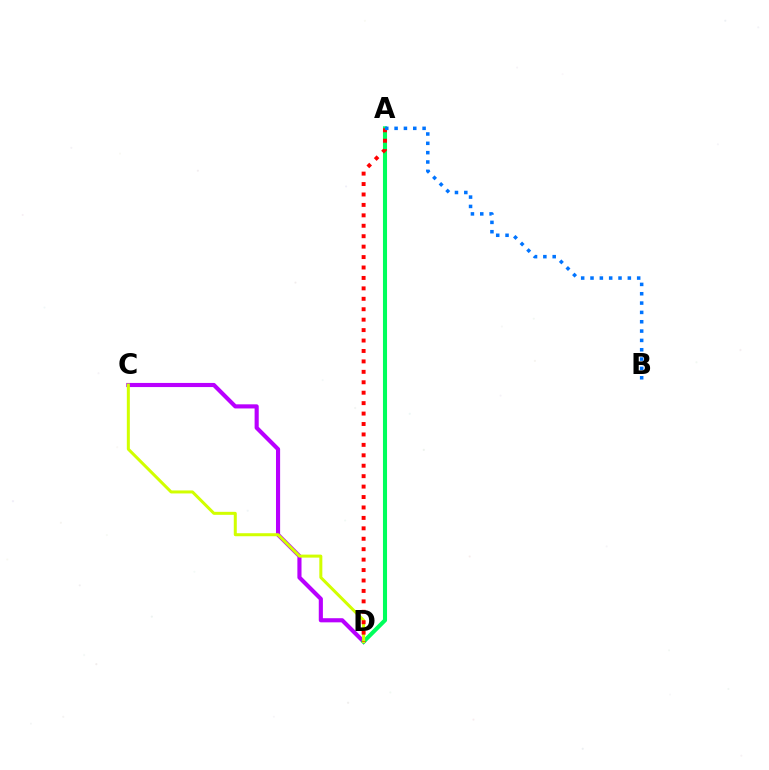{('C', 'D'): [{'color': '#b900ff', 'line_style': 'solid', 'thickness': 2.97}, {'color': '#d1ff00', 'line_style': 'solid', 'thickness': 2.17}], ('A', 'D'): [{'color': '#00ff5c', 'line_style': 'solid', 'thickness': 2.94}, {'color': '#ff0000', 'line_style': 'dotted', 'thickness': 2.83}], ('A', 'B'): [{'color': '#0074ff', 'line_style': 'dotted', 'thickness': 2.54}]}